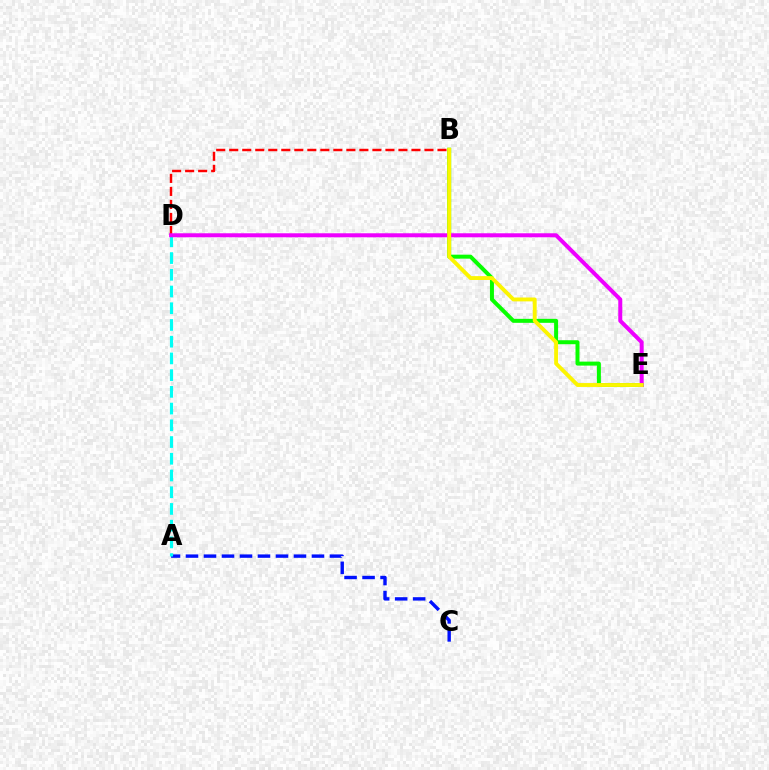{('A', 'C'): [{'color': '#0010ff', 'line_style': 'dashed', 'thickness': 2.44}], ('A', 'D'): [{'color': '#00fff6', 'line_style': 'dashed', 'thickness': 2.27}], ('B', 'D'): [{'color': '#ff0000', 'line_style': 'dashed', 'thickness': 1.77}], ('B', 'E'): [{'color': '#08ff00', 'line_style': 'solid', 'thickness': 2.87}, {'color': '#fcf500', 'line_style': 'solid', 'thickness': 2.8}], ('D', 'E'): [{'color': '#ee00ff', 'line_style': 'solid', 'thickness': 2.88}]}